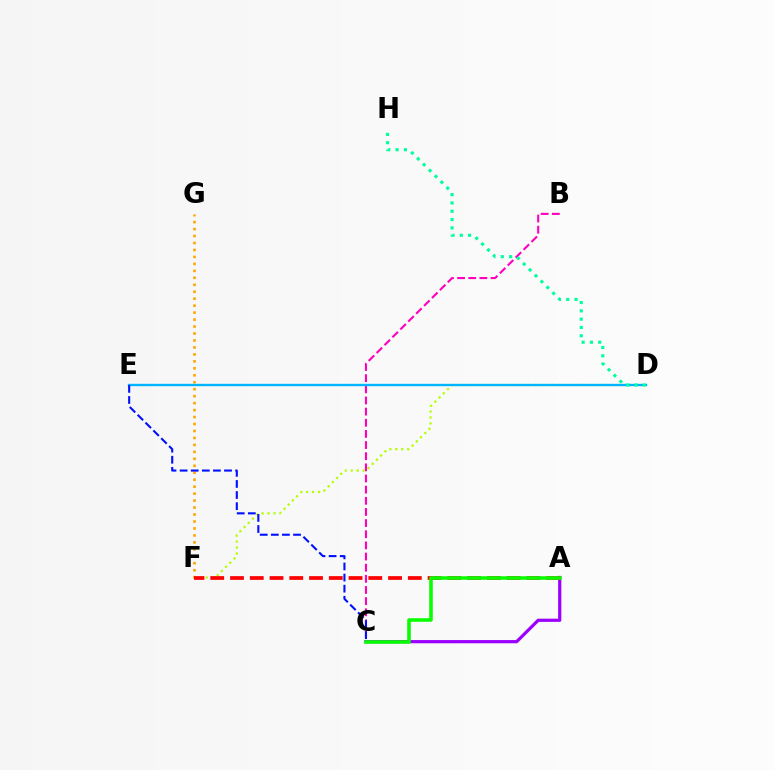{('B', 'C'): [{'color': '#ff00bd', 'line_style': 'dashed', 'thickness': 1.51}], ('D', 'F'): [{'color': '#b3ff00', 'line_style': 'dotted', 'thickness': 1.61}], ('A', 'C'): [{'color': '#9b00ff', 'line_style': 'solid', 'thickness': 2.31}, {'color': '#08ff00', 'line_style': 'solid', 'thickness': 2.55}], ('F', 'G'): [{'color': '#ffa500', 'line_style': 'dotted', 'thickness': 1.89}], ('A', 'F'): [{'color': '#ff0000', 'line_style': 'dashed', 'thickness': 2.68}], ('D', 'E'): [{'color': '#00b5ff', 'line_style': 'solid', 'thickness': 1.69}], ('D', 'H'): [{'color': '#00ff9d', 'line_style': 'dotted', 'thickness': 2.26}], ('C', 'E'): [{'color': '#0010ff', 'line_style': 'dashed', 'thickness': 1.51}]}